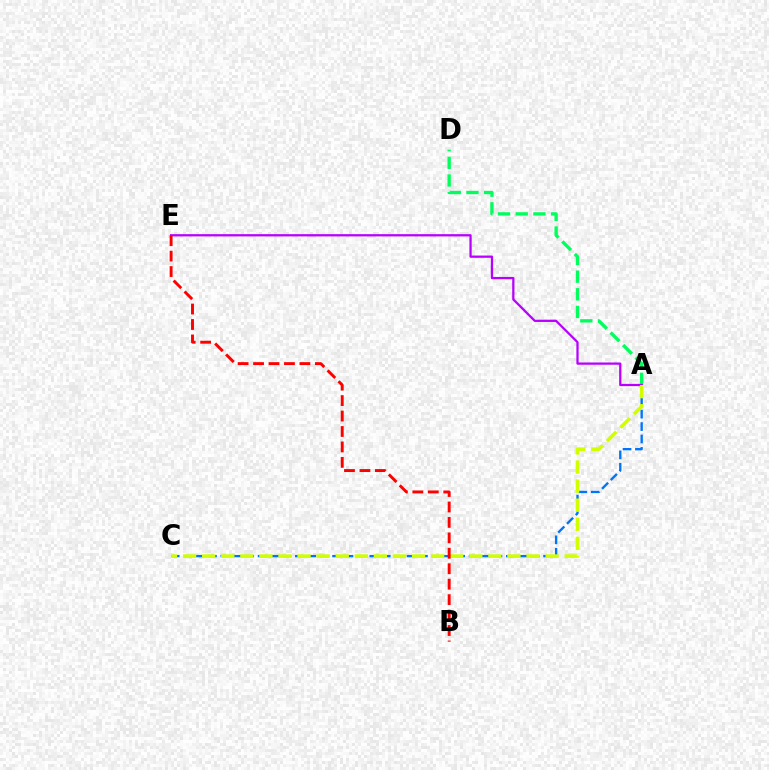{('A', 'C'): [{'color': '#0074ff', 'line_style': 'dashed', 'thickness': 1.69}, {'color': '#d1ff00', 'line_style': 'dashed', 'thickness': 2.59}], ('A', 'D'): [{'color': '#00ff5c', 'line_style': 'dashed', 'thickness': 2.4}], ('A', 'E'): [{'color': '#b900ff', 'line_style': 'solid', 'thickness': 1.63}], ('B', 'E'): [{'color': '#ff0000', 'line_style': 'dashed', 'thickness': 2.1}]}